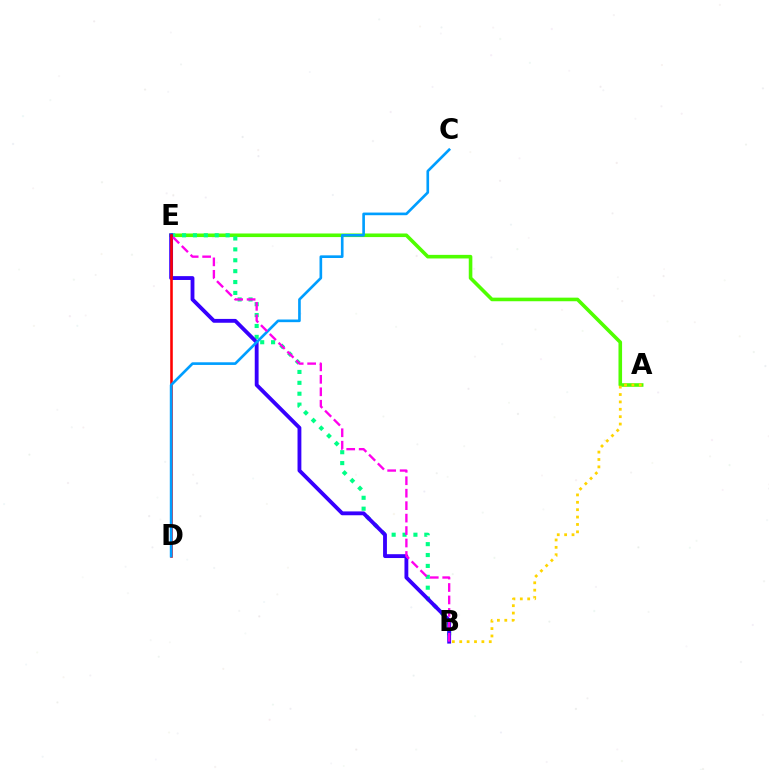{('A', 'E'): [{'color': '#4fff00', 'line_style': 'solid', 'thickness': 2.59}], ('B', 'E'): [{'color': '#00ff86', 'line_style': 'dotted', 'thickness': 2.96}, {'color': '#3700ff', 'line_style': 'solid', 'thickness': 2.77}, {'color': '#ff00ed', 'line_style': 'dashed', 'thickness': 1.69}], ('A', 'B'): [{'color': '#ffd500', 'line_style': 'dotted', 'thickness': 2.01}], ('D', 'E'): [{'color': '#ff0000', 'line_style': 'solid', 'thickness': 1.85}], ('C', 'D'): [{'color': '#009eff', 'line_style': 'solid', 'thickness': 1.91}]}